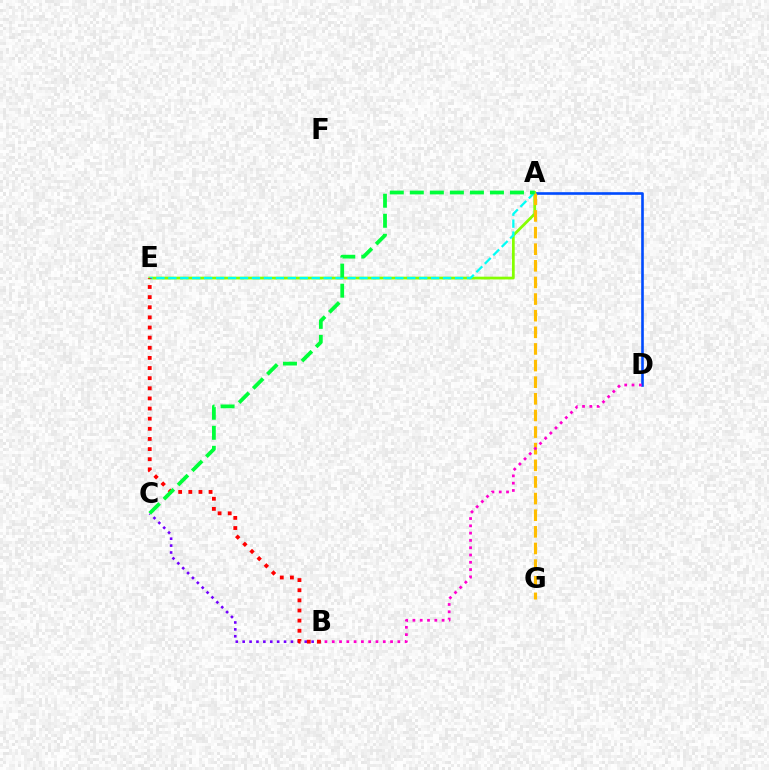{('B', 'C'): [{'color': '#7200ff', 'line_style': 'dotted', 'thickness': 1.87}], ('A', 'D'): [{'color': '#004bff', 'line_style': 'solid', 'thickness': 1.89}], ('A', 'E'): [{'color': '#84ff00', 'line_style': 'solid', 'thickness': 1.98}, {'color': '#00fff6', 'line_style': 'dashed', 'thickness': 1.62}], ('B', 'E'): [{'color': '#ff0000', 'line_style': 'dotted', 'thickness': 2.75}], ('A', 'G'): [{'color': '#ffbd00', 'line_style': 'dashed', 'thickness': 2.26}], ('A', 'C'): [{'color': '#00ff39', 'line_style': 'dashed', 'thickness': 2.72}], ('B', 'D'): [{'color': '#ff00cf', 'line_style': 'dotted', 'thickness': 1.98}]}